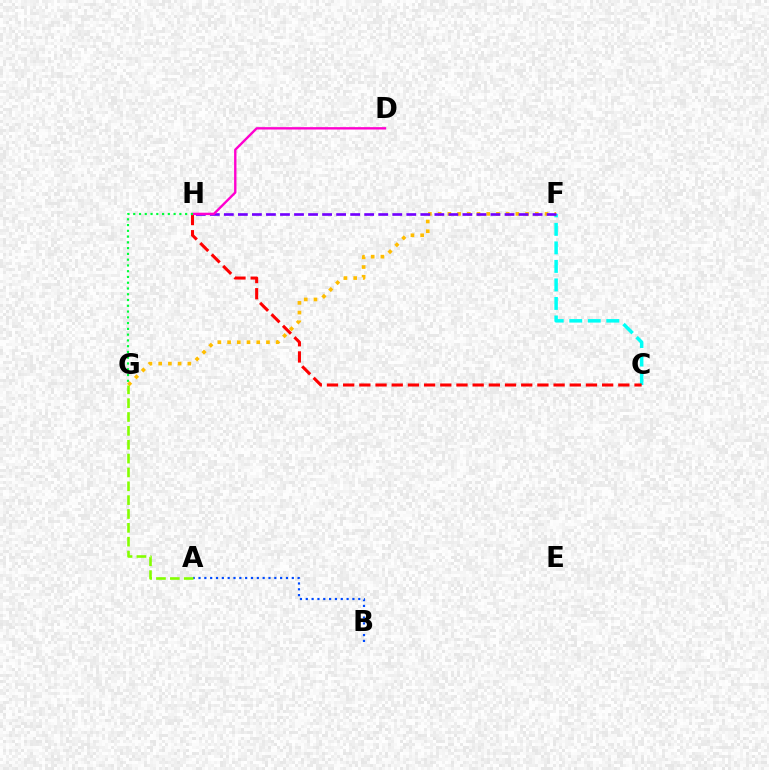{('C', 'F'): [{'color': '#00fff6', 'line_style': 'dashed', 'thickness': 2.52}], ('F', 'G'): [{'color': '#ffbd00', 'line_style': 'dotted', 'thickness': 2.64}], ('F', 'H'): [{'color': '#7200ff', 'line_style': 'dashed', 'thickness': 1.91}], ('A', 'B'): [{'color': '#004bff', 'line_style': 'dotted', 'thickness': 1.58}], ('A', 'G'): [{'color': '#84ff00', 'line_style': 'dashed', 'thickness': 1.88}], ('C', 'H'): [{'color': '#ff0000', 'line_style': 'dashed', 'thickness': 2.2}], ('D', 'H'): [{'color': '#ff00cf', 'line_style': 'solid', 'thickness': 1.71}], ('G', 'H'): [{'color': '#00ff39', 'line_style': 'dotted', 'thickness': 1.57}]}